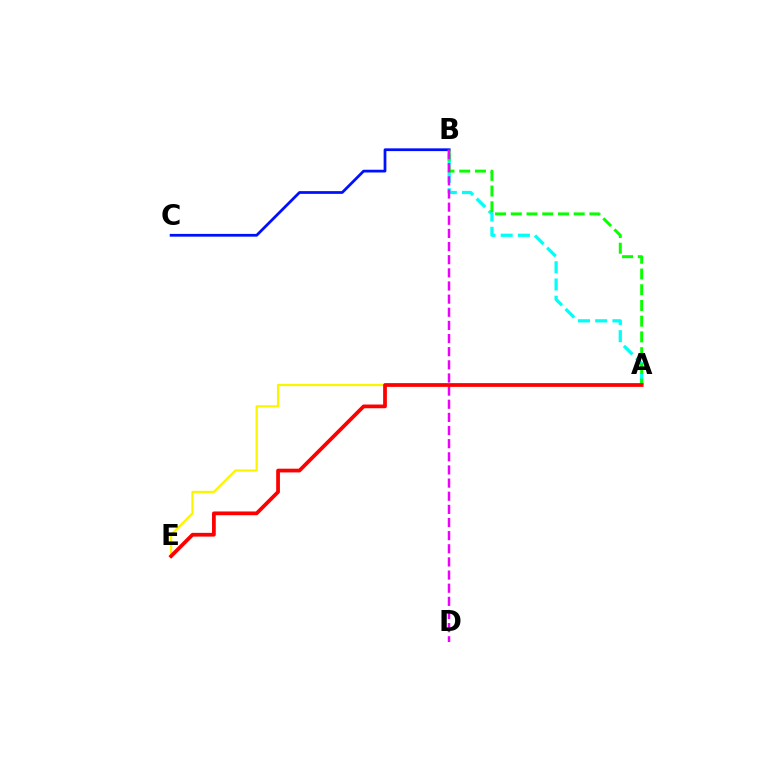{('A', 'B'): [{'color': '#00fff6', 'line_style': 'dashed', 'thickness': 2.34}, {'color': '#08ff00', 'line_style': 'dashed', 'thickness': 2.14}], ('A', 'E'): [{'color': '#fcf500', 'line_style': 'solid', 'thickness': 1.62}, {'color': '#ff0000', 'line_style': 'solid', 'thickness': 2.69}], ('B', 'C'): [{'color': '#0010ff', 'line_style': 'solid', 'thickness': 1.98}], ('B', 'D'): [{'color': '#ee00ff', 'line_style': 'dashed', 'thickness': 1.79}]}